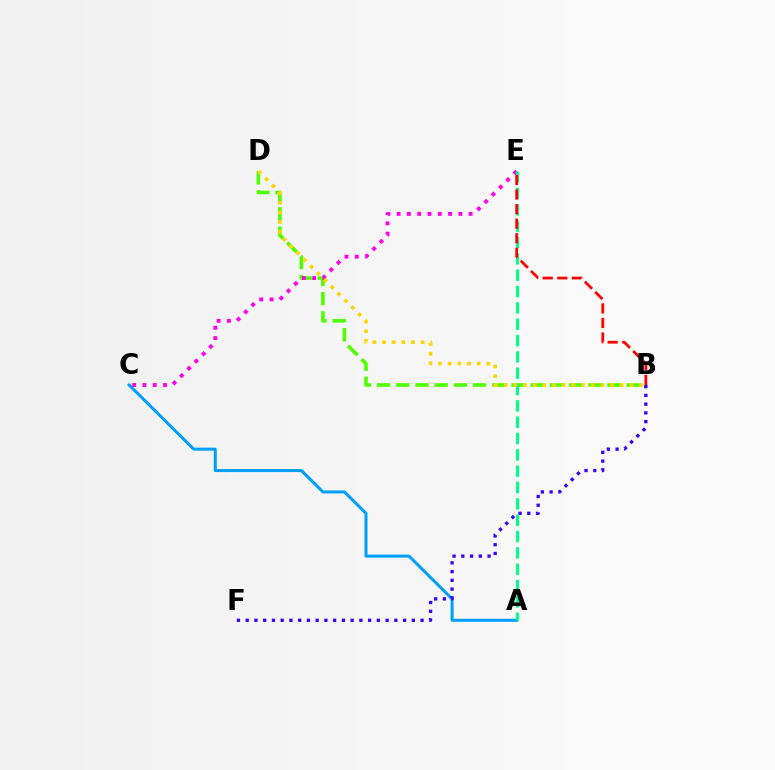{('B', 'D'): [{'color': '#4fff00', 'line_style': 'dashed', 'thickness': 2.61}, {'color': '#ffd500', 'line_style': 'dotted', 'thickness': 2.63}], ('A', 'C'): [{'color': '#009eff', 'line_style': 'solid', 'thickness': 2.17}], ('C', 'E'): [{'color': '#ff00ed', 'line_style': 'dotted', 'thickness': 2.8}], ('B', 'F'): [{'color': '#3700ff', 'line_style': 'dotted', 'thickness': 2.38}], ('A', 'E'): [{'color': '#00ff86', 'line_style': 'dashed', 'thickness': 2.22}], ('B', 'E'): [{'color': '#ff0000', 'line_style': 'dashed', 'thickness': 1.98}]}